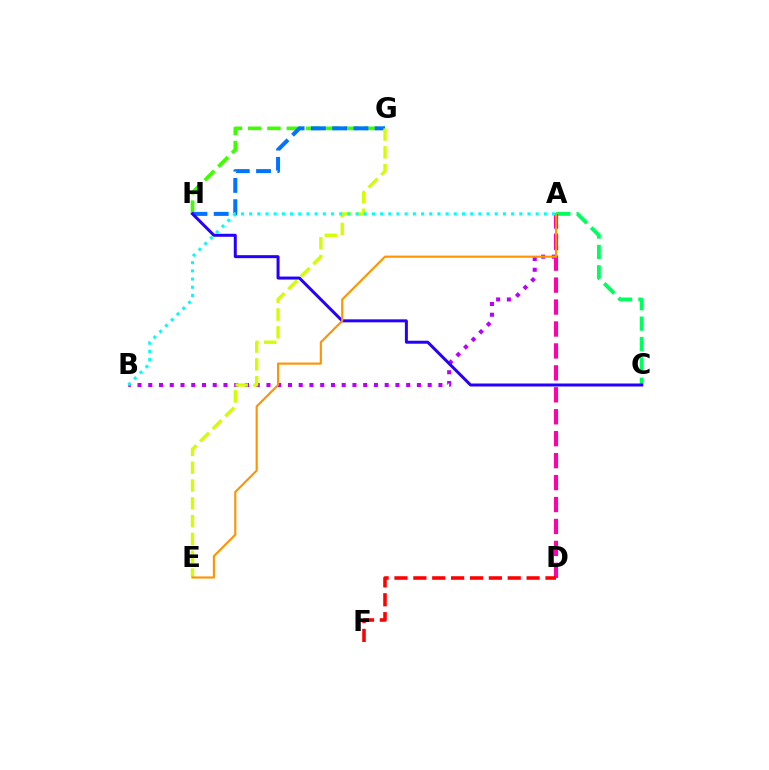{('G', 'H'): [{'color': '#3dff00', 'line_style': 'dashed', 'thickness': 2.62}, {'color': '#0074ff', 'line_style': 'dashed', 'thickness': 2.89}], ('A', 'B'): [{'color': '#b900ff', 'line_style': 'dotted', 'thickness': 2.92}, {'color': '#00fff6', 'line_style': 'dotted', 'thickness': 2.22}], ('A', 'C'): [{'color': '#00ff5c', 'line_style': 'dashed', 'thickness': 2.77}], ('E', 'G'): [{'color': '#d1ff00', 'line_style': 'dashed', 'thickness': 2.42}], ('A', 'D'): [{'color': '#ff00ac', 'line_style': 'dashed', 'thickness': 2.98}], ('C', 'H'): [{'color': '#2500ff', 'line_style': 'solid', 'thickness': 2.15}], ('A', 'E'): [{'color': '#ff9400', 'line_style': 'solid', 'thickness': 1.54}], ('D', 'F'): [{'color': '#ff0000', 'line_style': 'dashed', 'thickness': 2.56}]}